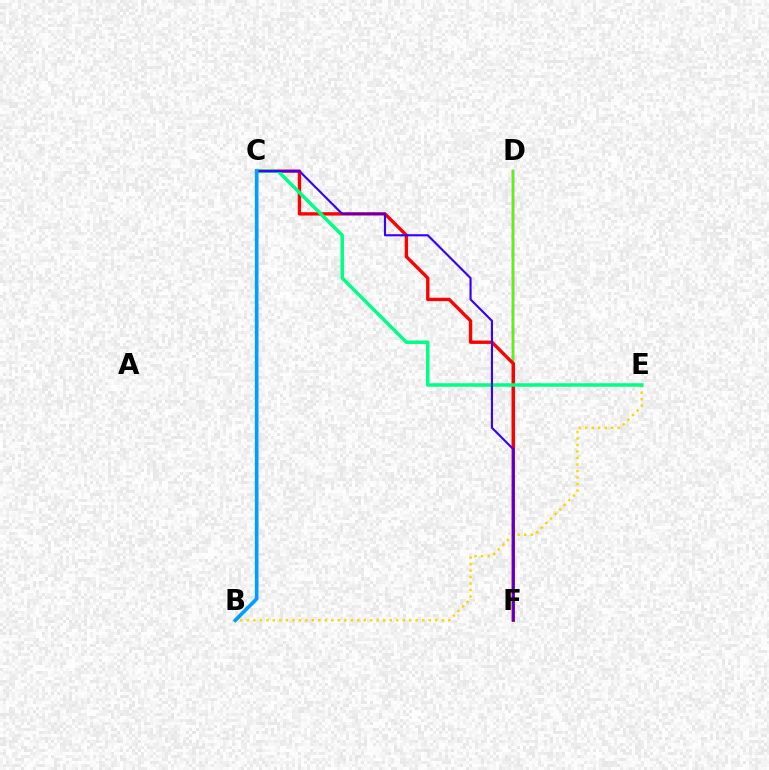{('D', 'F'): [{'color': '#ff00ed', 'line_style': 'solid', 'thickness': 1.73}, {'color': '#4fff00', 'line_style': 'solid', 'thickness': 1.66}], ('B', 'E'): [{'color': '#ffd500', 'line_style': 'dotted', 'thickness': 1.77}], ('C', 'F'): [{'color': '#ff0000', 'line_style': 'solid', 'thickness': 2.42}, {'color': '#3700ff', 'line_style': 'solid', 'thickness': 1.54}], ('C', 'E'): [{'color': '#00ff86', 'line_style': 'solid', 'thickness': 2.51}], ('B', 'C'): [{'color': '#009eff', 'line_style': 'solid', 'thickness': 2.64}]}